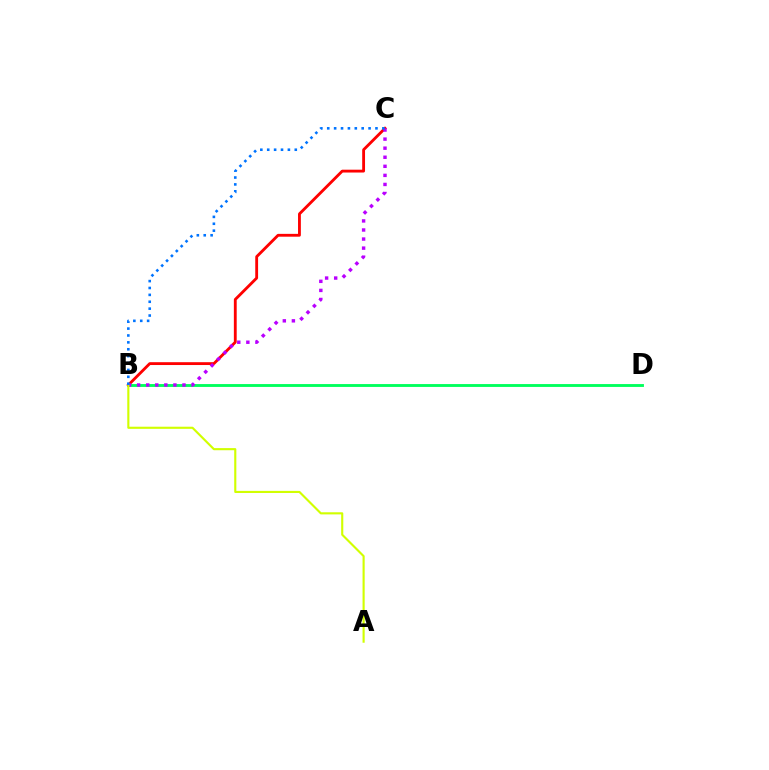{('B', 'D'): [{'color': '#00ff5c', 'line_style': 'solid', 'thickness': 2.06}], ('B', 'C'): [{'color': '#ff0000', 'line_style': 'solid', 'thickness': 2.04}, {'color': '#b900ff', 'line_style': 'dotted', 'thickness': 2.46}, {'color': '#0074ff', 'line_style': 'dotted', 'thickness': 1.87}], ('A', 'B'): [{'color': '#d1ff00', 'line_style': 'solid', 'thickness': 1.53}]}